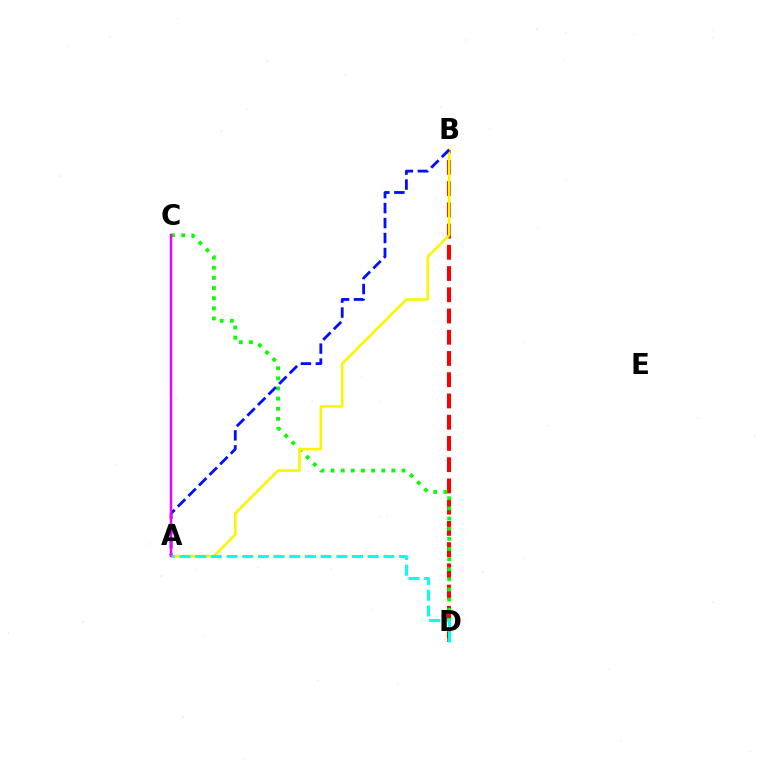{('B', 'D'): [{'color': '#ff0000', 'line_style': 'dashed', 'thickness': 2.89}], ('C', 'D'): [{'color': '#08ff00', 'line_style': 'dotted', 'thickness': 2.75}], ('A', 'B'): [{'color': '#fcf500', 'line_style': 'solid', 'thickness': 1.87}, {'color': '#0010ff', 'line_style': 'dashed', 'thickness': 2.03}], ('A', 'C'): [{'color': '#ee00ff', 'line_style': 'solid', 'thickness': 1.78}], ('A', 'D'): [{'color': '#00fff6', 'line_style': 'dashed', 'thickness': 2.13}]}